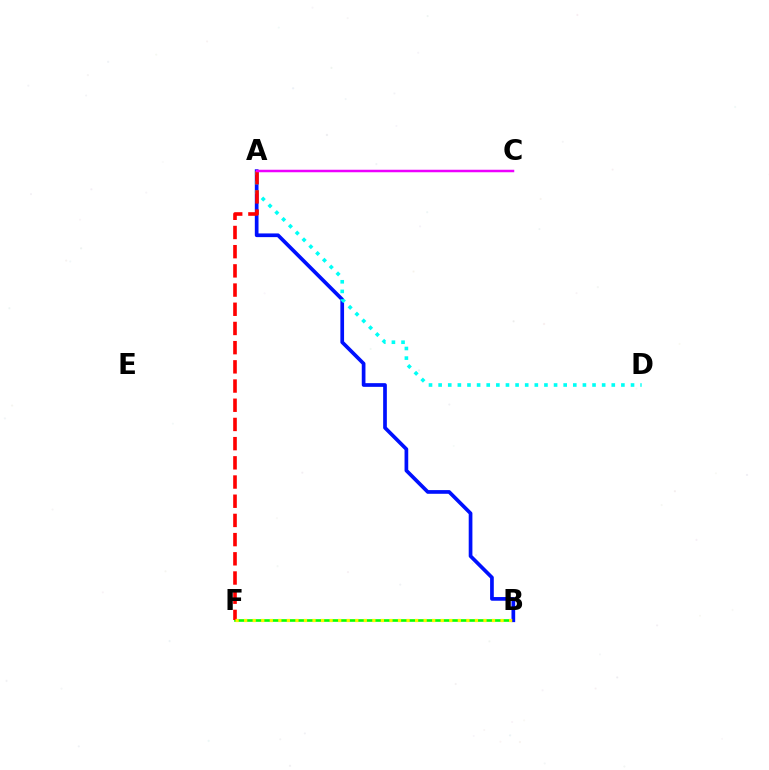{('B', 'F'): [{'color': '#08ff00', 'line_style': 'solid', 'thickness': 1.89}, {'color': '#fcf500', 'line_style': 'dotted', 'thickness': 2.32}], ('A', 'B'): [{'color': '#0010ff', 'line_style': 'solid', 'thickness': 2.66}], ('A', 'D'): [{'color': '#00fff6', 'line_style': 'dotted', 'thickness': 2.61}], ('A', 'F'): [{'color': '#ff0000', 'line_style': 'dashed', 'thickness': 2.61}], ('A', 'C'): [{'color': '#ee00ff', 'line_style': 'solid', 'thickness': 1.8}]}